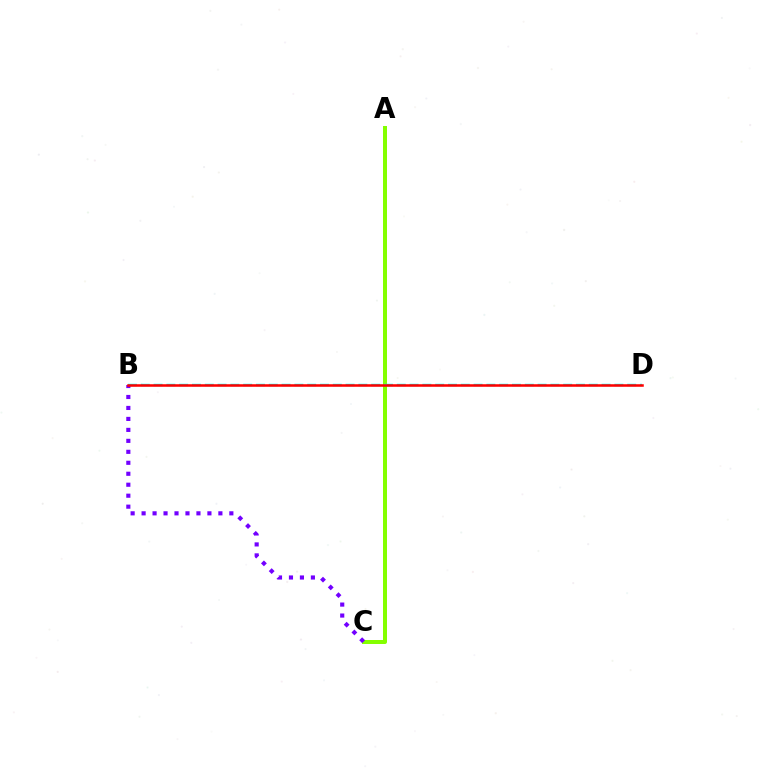{('A', 'C'): [{'color': '#84ff00', 'line_style': 'solid', 'thickness': 2.88}], ('B', 'D'): [{'color': '#00fff6', 'line_style': 'dashed', 'thickness': 1.74}, {'color': '#ff0000', 'line_style': 'solid', 'thickness': 1.83}], ('B', 'C'): [{'color': '#7200ff', 'line_style': 'dotted', 'thickness': 2.98}]}